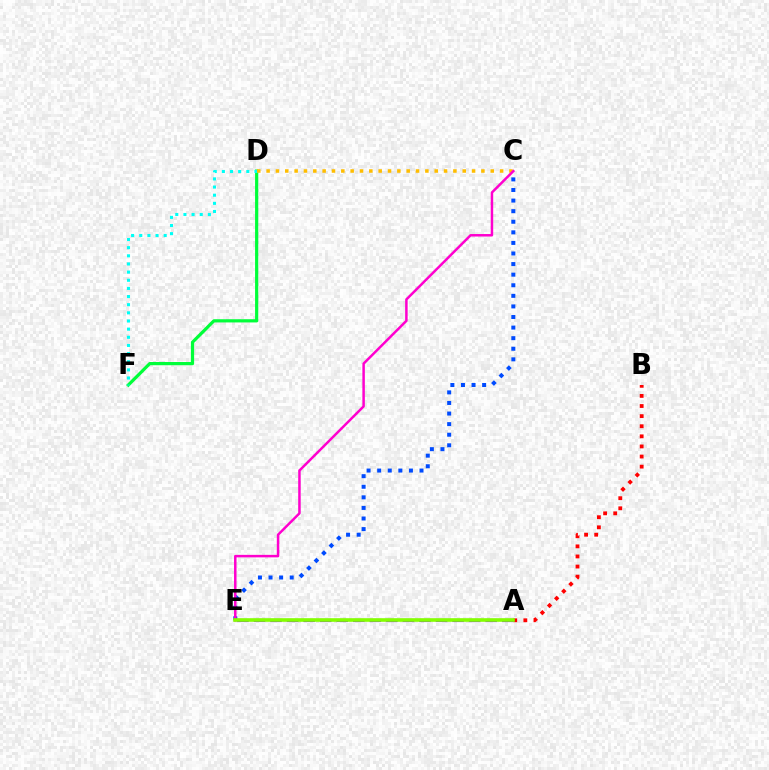{('D', 'F'): [{'color': '#00ff39', 'line_style': 'solid', 'thickness': 2.31}, {'color': '#00fff6', 'line_style': 'dotted', 'thickness': 2.21}], ('C', 'E'): [{'color': '#004bff', 'line_style': 'dotted', 'thickness': 2.88}, {'color': '#ff00cf', 'line_style': 'solid', 'thickness': 1.79}], ('A', 'B'): [{'color': '#ff0000', 'line_style': 'dotted', 'thickness': 2.75}], ('C', 'D'): [{'color': '#ffbd00', 'line_style': 'dotted', 'thickness': 2.54}], ('A', 'E'): [{'color': '#7200ff', 'line_style': 'dashed', 'thickness': 2.25}, {'color': '#84ff00', 'line_style': 'solid', 'thickness': 2.6}]}